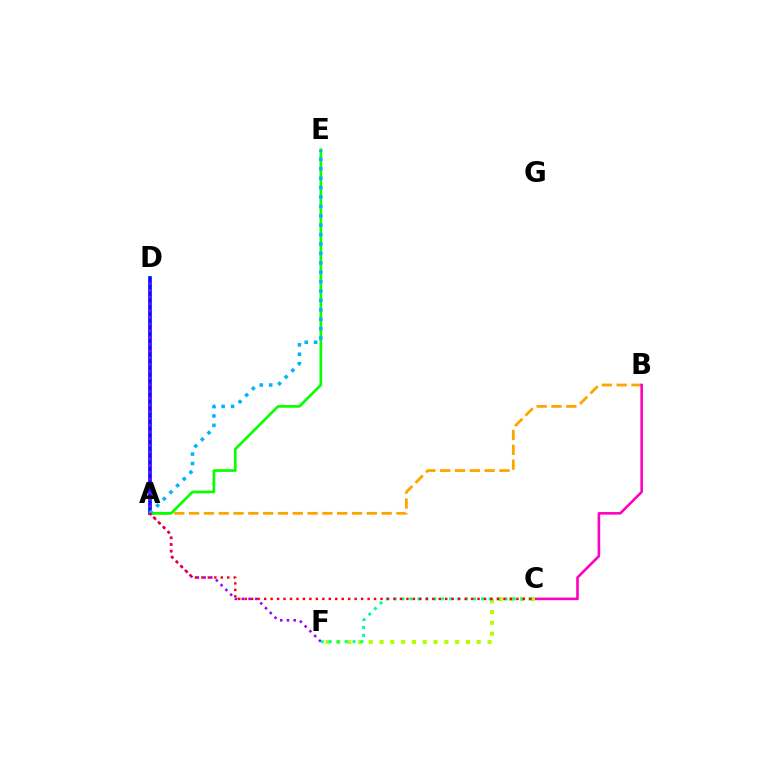{('A', 'B'): [{'color': '#ffa500', 'line_style': 'dashed', 'thickness': 2.01}], ('A', 'E'): [{'color': '#08ff00', 'line_style': 'solid', 'thickness': 1.92}, {'color': '#00b5ff', 'line_style': 'dotted', 'thickness': 2.55}], ('A', 'D'): [{'color': '#0010ff', 'line_style': 'solid', 'thickness': 2.65}], ('D', 'F'): [{'color': '#9b00ff', 'line_style': 'dotted', 'thickness': 1.83}], ('B', 'C'): [{'color': '#ff00bd', 'line_style': 'solid', 'thickness': 1.87}], ('C', 'F'): [{'color': '#b3ff00', 'line_style': 'dotted', 'thickness': 2.93}, {'color': '#00ff9d', 'line_style': 'dotted', 'thickness': 2.15}], ('A', 'C'): [{'color': '#ff0000', 'line_style': 'dotted', 'thickness': 1.76}]}